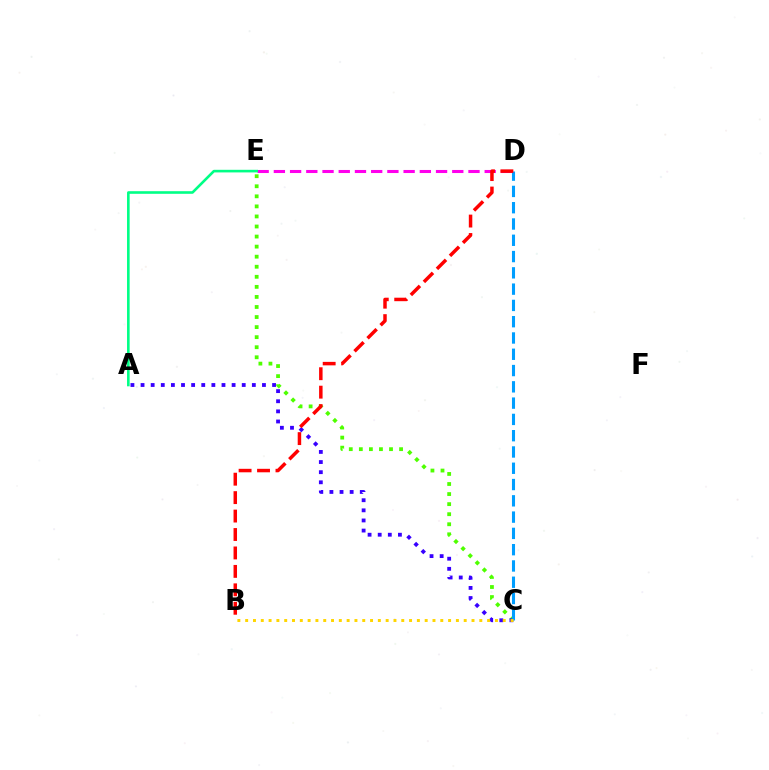{('D', 'E'): [{'color': '#ff00ed', 'line_style': 'dashed', 'thickness': 2.2}], ('A', 'E'): [{'color': '#00ff86', 'line_style': 'solid', 'thickness': 1.88}], ('C', 'E'): [{'color': '#4fff00', 'line_style': 'dotted', 'thickness': 2.73}], ('A', 'C'): [{'color': '#3700ff', 'line_style': 'dotted', 'thickness': 2.75}], ('C', 'D'): [{'color': '#009eff', 'line_style': 'dashed', 'thickness': 2.21}], ('B', 'D'): [{'color': '#ff0000', 'line_style': 'dashed', 'thickness': 2.51}], ('B', 'C'): [{'color': '#ffd500', 'line_style': 'dotted', 'thickness': 2.12}]}